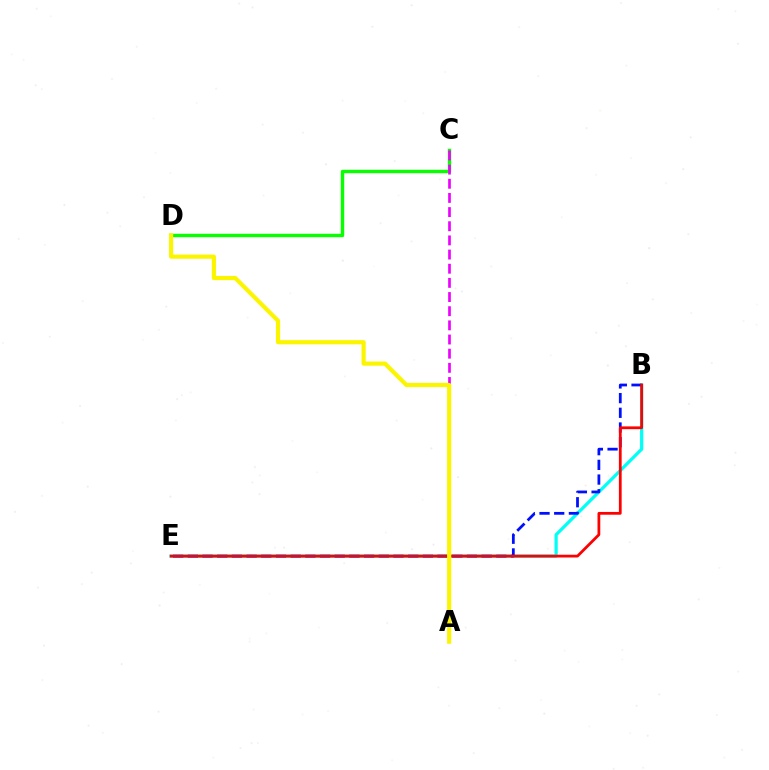{('C', 'D'): [{'color': '#08ff00', 'line_style': 'solid', 'thickness': 2.44}], ('B', 'E'): [{'color': '#00fff6', 'line_style': 'solid', 'thickness': 2.32}, {'color': '#0010ff', 'line_style': 'dashed', 'thickness': 2.0}, {'color': '#ff0000', 'line_style': 'solid', 'thickness': 1.99}], ('A', 'C'): [{'color': '#ee00ff', 'line_style': 'dashed', 'thickness': 1.92}], ('A', 'D'): [{'color': '#fcf500', 'line_style': 'solid', 'thickness': 3.0}]}